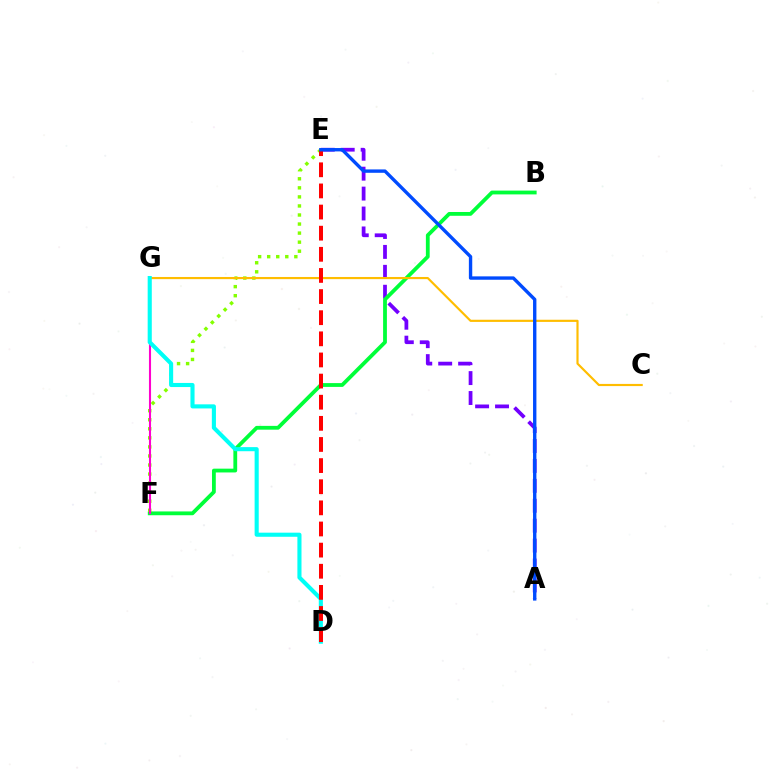{('A', 'E'): [{'color': '#7200ff', 'line_style': 'dashed', 'thickness': 2.71}, {'color': '#004bff', 'line_style': 'solid', 'thickness': 2.43}], ('B', 'F'): [{'color': '#00ff39', 'line_style': 'solid', 'thickness': 2.74}], ('E', 'F'): [{'color': '#84ff00', 'line_style': 'dotted', 'thickness': 2.46}], ('F', 'G'): [{'color': '#ff00cf', 'line_style': 'solid', 'thickness': 1.5}], ('C', 'G'): [{'color': '#ffbd00', 'line_style': 'solid', 'thickness': 1.56}], ('D', 'G'): [{'color': '#00fff6', 'line_style': 'solid', 'thickness': 2.95}], ('D', 'E'): [{'color': '#ff0000', 'line_style': 'dashed', 'thickness': 2.87}]}